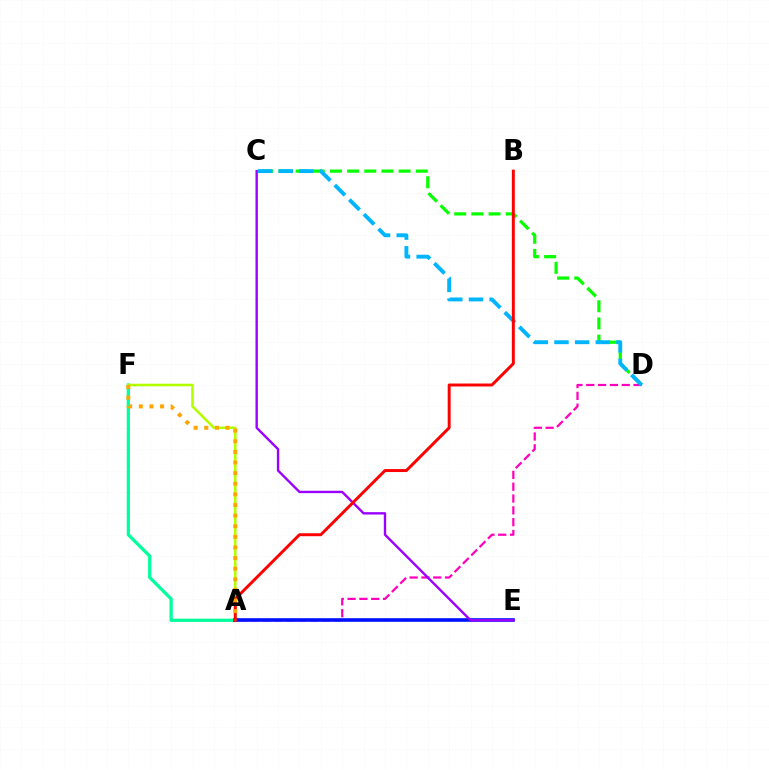{('A', 'F'): [{'color': '#00ff9d', 'line_style': 'solid', 'thickness': 2.34}, {'color': '#b3ff00', 'line_style': 'solid', 'thickness': 1.84}, {'color': '#ffa500', 'line_style': 'dotted', 'thickness': 2.89}], ('C', 'D'): [{'color': '#08ff00', 'line_style': 'dashed', 'thickness': 2.33}, {'color': '#00b5ff', 'line_style': 'dashed', 'thickness': 2.8}], ('A', 'D'): [{'color': '#ff00bd', 'line_style': 'dashed', 'thickness': 1.61}], ('A', 'E'): [{'color': '#0010ff', 'line_style': 'solid', 'thickness': 2.59}], ('C', 'E'): [{'color': '#9b00ff', 'line_style': 'solid', 'thickness': 1.71}], ('A', 'B'): [{'color': '#ff0000', 'line_style': 'solid', 'thickness': 2.12}]}